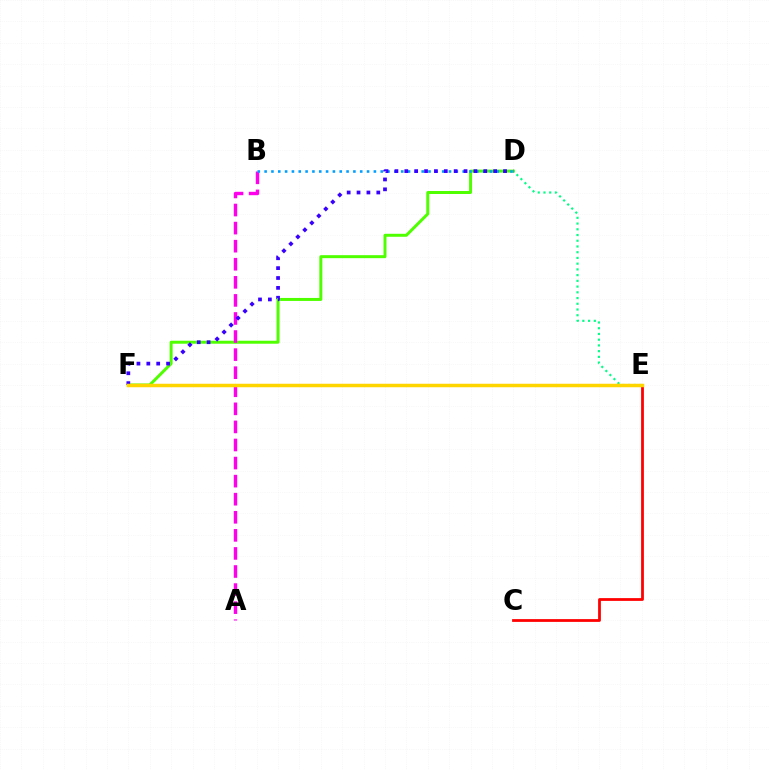{('D', 'F'): [{'color': '#4fff00', 'line_style': 'solid', 'thickness': 2.15}, {'color': '#3700ff', 'line_style': 'dotted', 'thickness': 2.68}], ('A', 'B'): [{'color': '#ff00ed', 'line_style': 'dashed', 'thickness': 2.46}], ('B', 'D'): [{'color': '#009eff', 'line_style': 'dotted', 'thickness': 1.86}], ('D', 'E'): [{'color': '#00ff86', 'line_style': 'dotted', 'thickness': 1.56}], ('C', 'E'): [{'color': '#ff0000', 'line_style': 'solid', 'thickness': 2.0}], ('E', 'F'): [{'color': '#ffd500', 'line_style': 'solid', 'thickness': 2.51}]}